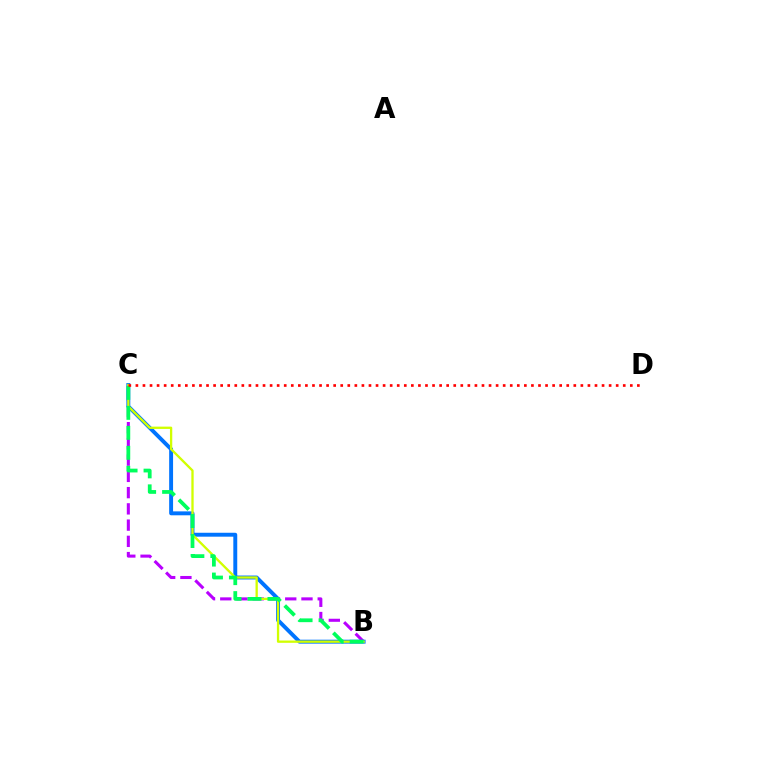{('B', 'C'): [{'color': '#b900ff', 'line_style': 'dashed', 'thickness': 2.21}, {'color': '#0074ff', 'line_style': 'solid', 'thickness': 2.82}, {'color': '#d1ff00', 'line_style': 'solid', 'thickness': 1.66}, {'color': '#00ff5c', 'line_style': 'dashed', 'thickness': 2.71}], ('C', 'D'): [{'color': '#ff0000', 'line_style': 'dotted', 'thickness': 1.92}]}